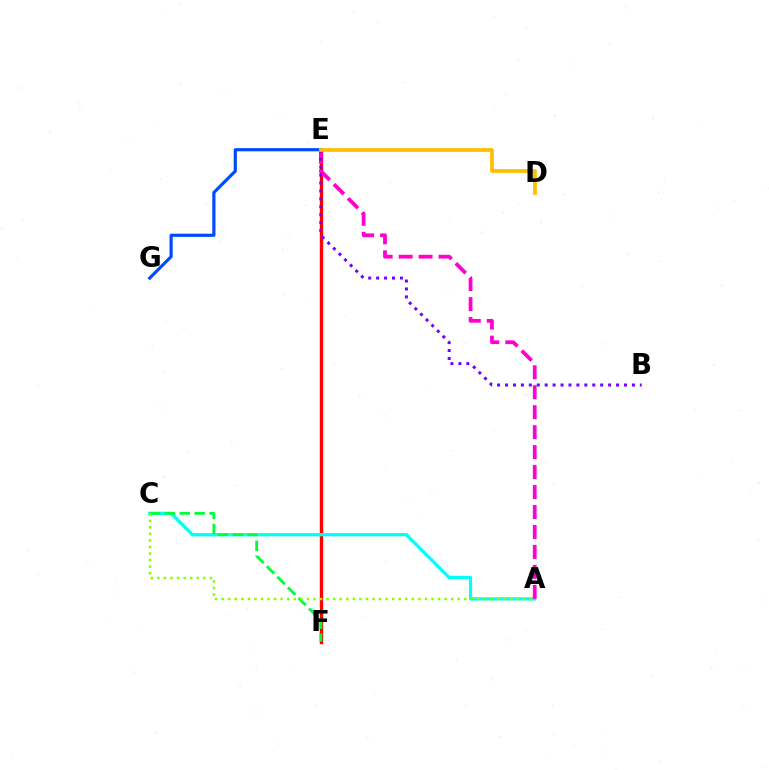{('E', 'F'): [{'color': '#ff0000', 'line_style': 'solid', 'thickness': 2.43}], ('A', 'C'): [{'color': '#00fff6', 'line_style': 'solid', 'thickness': 2.32}, {'color': '#84ff00', 'line_style': 'dotted', 'thickness': 1.78}], ('C', 'F'): [{'color': '#00ff39', 'line_style': 'dashed', 'thickness': 2.03}], ('A', 'E'): [{'color': '#ff00cf', 'line_style': 'dashed', 'thickness': 2.71}], ('E', 'G'): [{'color': '#004bff', 'line_style': 'solid', 'thickness': 2.28}], ('B', 'E'): [{'color': '#7200ff', 'line_style': 'dotted', 'thickness': 2.15}], ('D', 'E'): [{'color': '#ffbd00', 'line_style': 'solid', 'thickness': 2.67}]}